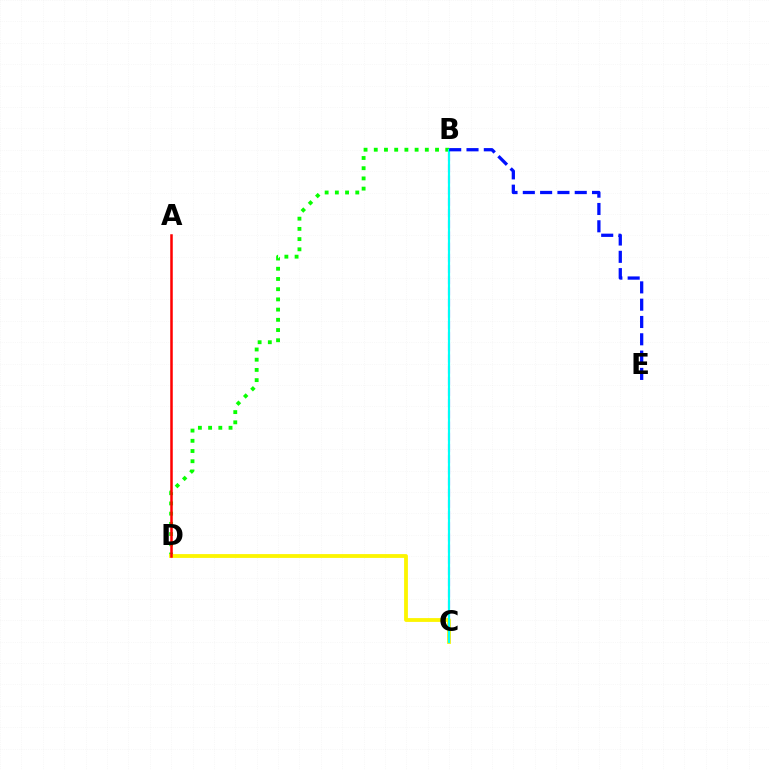{('B', 'D'): [{'color': '#08ff00', 'line_style': 'dotted', 'thickness': 2.77}], ('C', 'D'): [{'color': '#fcf500', 'line_style': 'solid', 'thickness': 2.74}], ('B', 'C'): [{'color': '#ee00ff', 'line_style': 'dashed', 'thickness': 1.52}, {'color': '#00fff6', 'line_style': 'solid', 'thickness': 1.57}], ('B', 'E'): [{'color': '#0010ff', 'line_style': 'dashed', 'thickness': 2.35}], ('A', 'D'): [{'color': '#ff0000', 'line_style': 'solid', 'thickness': 1.82}]}